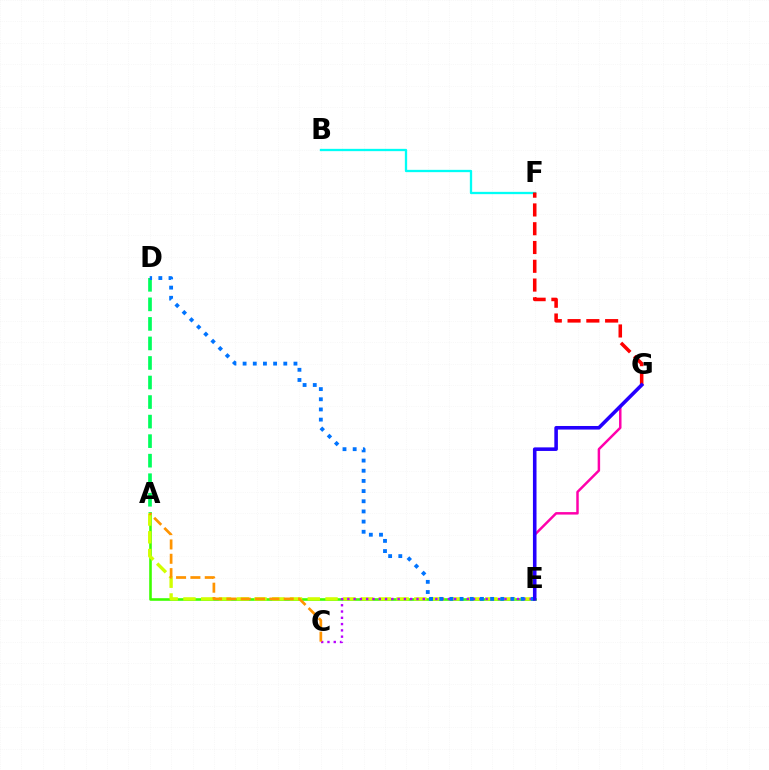{('A', 'E'): [{'color': '#3dff00', 'line_style': 'solid', 'thickness': 1.87}, {'color': '#d1ff00', 'line_style': 'dashed', 'thickness': 2.41}], ('B', 'F'): [{'color': '#00fff6', 'line_style': 'solid', 'thickness': 1.66}], ('C', 'E'): [{'color': '#b900ff', 'line_style': 'dotted', 'thickness': 1.71}], ('A', 'D'): [{'color': '#00ff5c', 'line_style': 'dashed', 'thickness': 2.65}], ('D', 'E'): [{'color': '#0074ff', 'line_style': 'dotted', 'thickness': 2.76}], ('E', 'G'): [{'color': '#ff00ac', 'line_style': 'solid', 'thickness': 1.78}, {'color': '#2500ff', 'line_style': 'solid', 'thickness': 2.58}], ('A', 'C'): [{'color': '#ff9400', 'line_style': 'dashed', 'thickness': 1.95}], ('F', 'G'): [{'color': '#ff0000', 'line_style': 'dashed', 'thickness': 2.55}]}